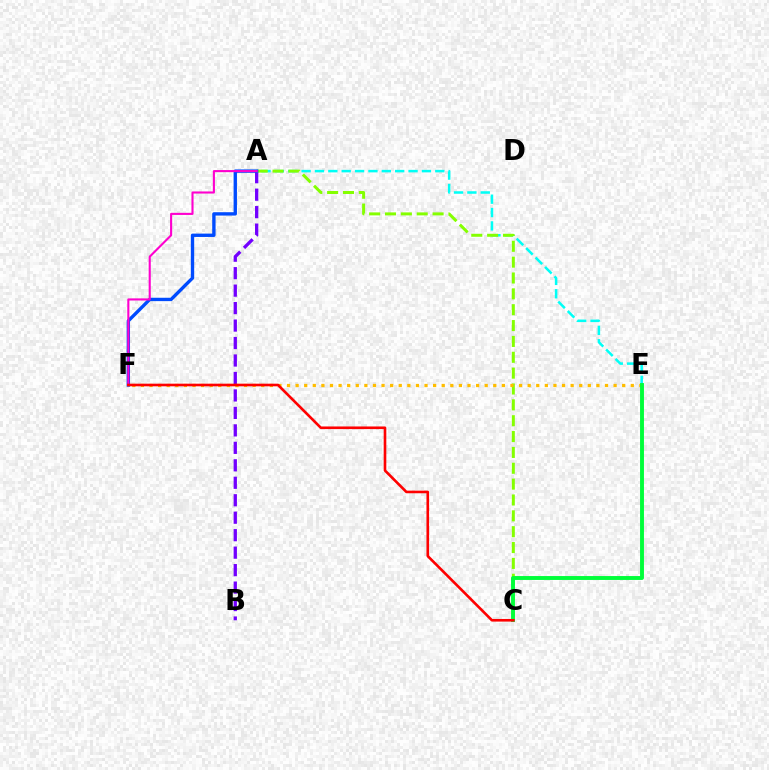{('A', 'E'): [{'color': '#00fff6', 'line_style': 'dashed', 'thickness': 1.82}], ('A', 'B'): [{'color': '#7200ff', 'line_style': 'dashed', 'thickness': 2.37}], ('A', 'C'): [{'color': '#84ff00', 'line_style': 'dashed', 'thickness': 2.15}], ('E', 'F'): [{'color': '#ffbd00', 'line_style': 'dotted', 'thickness': 2.33}], ('C', 'E'): [{'color': '#00ff39', 'line_style': 'solid', 'thickness': 2.81}], ('A', 'F'): [{'color': '#004bff', 'line_style': 'solid', 'thickness': 2.42}, {'color': '#ff00cf', 'line_style': 'solid', 'thickness': 1.52}], ('C', 'F'): [{'color': '#ff0000', 'line_style': 'solid', 'thickness': 1.89}]}